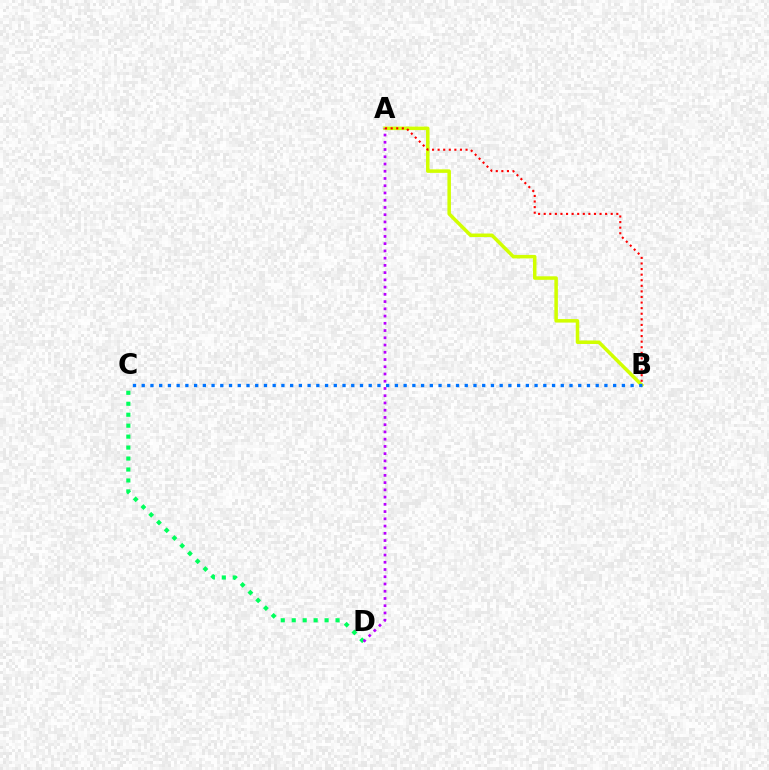{('A', 'B'): [{'color': '#d1ff00', 'line_style': 'solid', 'thickness': 2.53}, {'color': '#ff0000', 'line_style': 'dotted', 'thickness': 1.52}], ('C', 'D'): [{'color': '#00ff5c', 'line_style': 'dotted', 'thickness': 2.98}], ('A', 'D'): [{'color': '#b900ff', 'line_style': 'dotted', 'thickness': 1.97}], ('B', 'C'): [{'color': '#0074ff', 'line_style': 'dotted', 'thickness': 2.37}]}